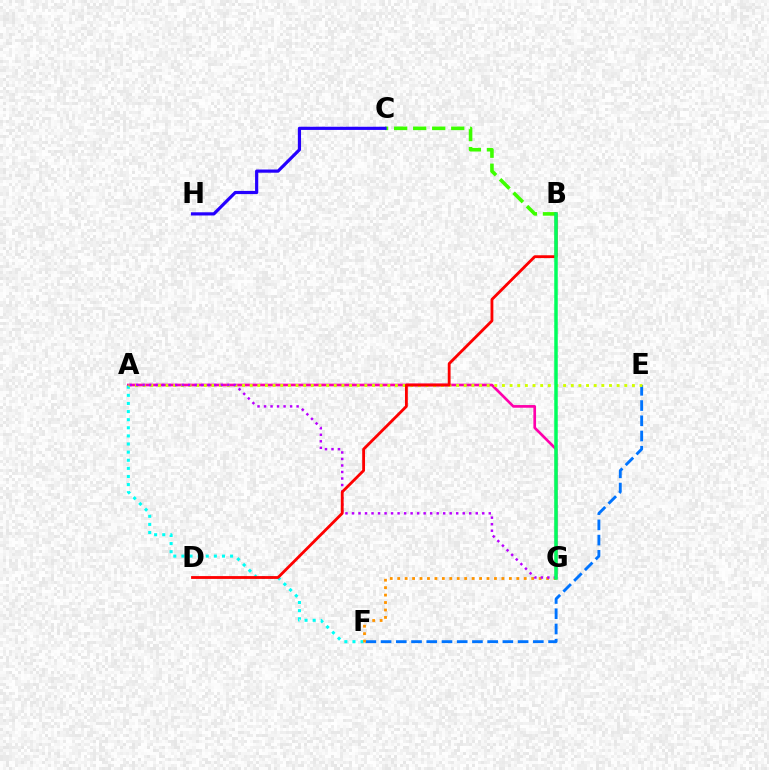{('A', 'G'): [{'color': '#ff00ac', 'line_style': 'solid', 'thickness': 1.93}, {'color': '#b900ff', 'line_style': 'dotted', 'thickness': 1.77}], ('A', 'F'): [{'color': '#00fff6', 'line_style': 'dotted', 'thickness': 2.2}], ('E', 'F'): [{'color': '#0074ff', 'line_style': 'dashed', 'thickness': 2.07}], ('F', 'G'): [{'color': '#ff9400', 'line_style': 'dotted', 'thickness': 2.02}], ('A', 'E'): [{'color': '#d1ff00', 'line_style': 'dotted', 'thickness': 2.08}], ('B', 'C'): [{'color': '#3dff00', 'line_style': 'dashed', 'thickness': 2.58}], ('C', 'H'): [{'color': '#2500ff', 'line_style': 'solid', 'thickness': 2.3}], ('B', 'D'): [{'color': '#ff0000', 'line_style': 'solid', 'thickness': 2.03}], ('B', 'G'): [{'color': '#00ff5c', 'line_style': 'solid', 'thickness': 2.52}]}